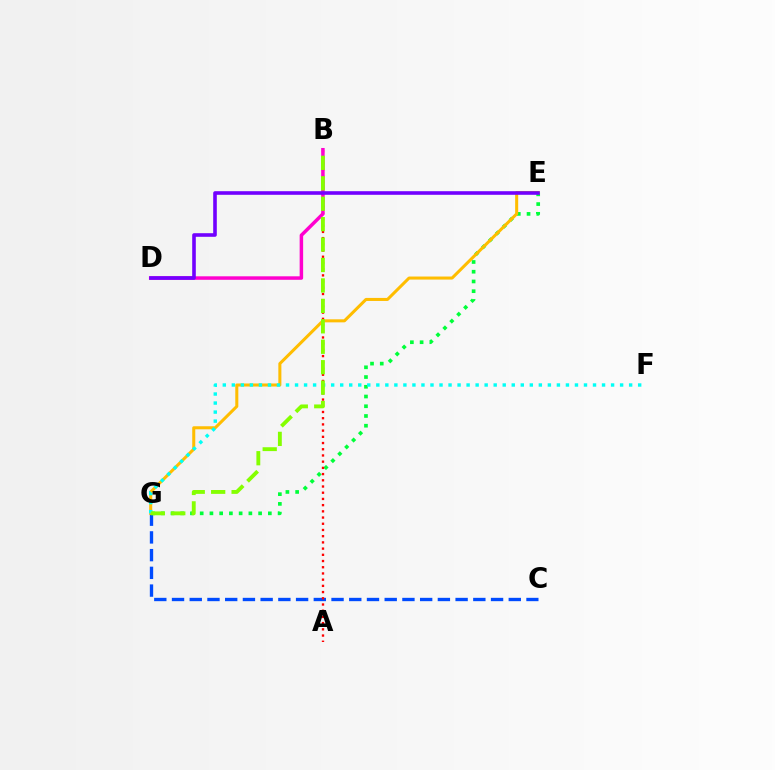{('C', 'G'): [{'color': '#004bff', 'line_style': 'dashed', 'thickness': 2.41}], ('E', 'G'): [{'color': '#00ff39', 'line_style': 'dotted', 'thickness': 2.65}, {'color': '#ffbd00', 'line_style': 'solid', 'thickness': 2.19}], ('A', 'B'): [{'color': '#ff0000', 'line_style': 'dotted', 'thickness': 1.69}], ('B', 'D'): [{'color': '#ff00cf', 'line_style': 'solid', 'thickness': 2.51}], ('F', 'G'): [{'color': '#00fff6', 'line_style': 'dotted', 'thickness': 2.45}], ('D', 'E'): [{'color': '#7200ff', 'line_style': 'solid', 'thickness': 2.6}], ('B', 'G'): [{'color': '#84ff00', 'line_style': 'dashed', 'thickness': 2.78}]}